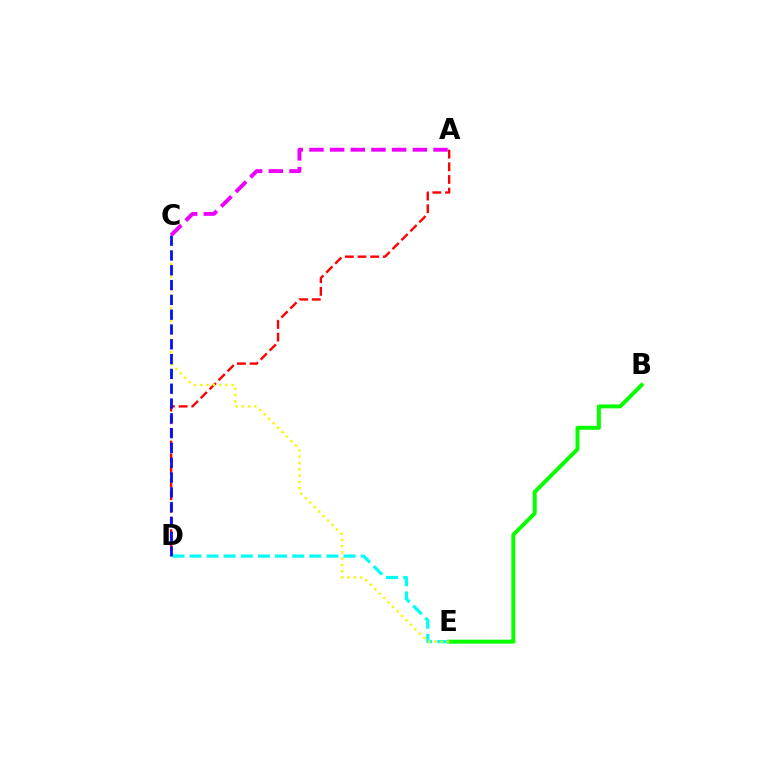{('A', 'D'): [{'color': '#ff0000', 'line_style': 'dashed', 'thickness': 1.72}], ('D', 'E'): [{'color': '#00fff6', 'line_style': 'dashed', 'thickness': 2.33}], ('B', 'E'): [{'color': '#08ff00', 'line_style': 'solid', 'thickness': 2.85}], ('C', 'E'): [{'color': '#fcf500', 'line_style': 'dotted', 'thickness': 1.71}], ('C', 'D'): [{'color': '#0010ff', 'line_style': 'dashed', 'thickness': 2.01}], ('A', 'C'): [{'color': '#ee00ff', 'line_style': 'dashed', 'thickness': 2.81}]}